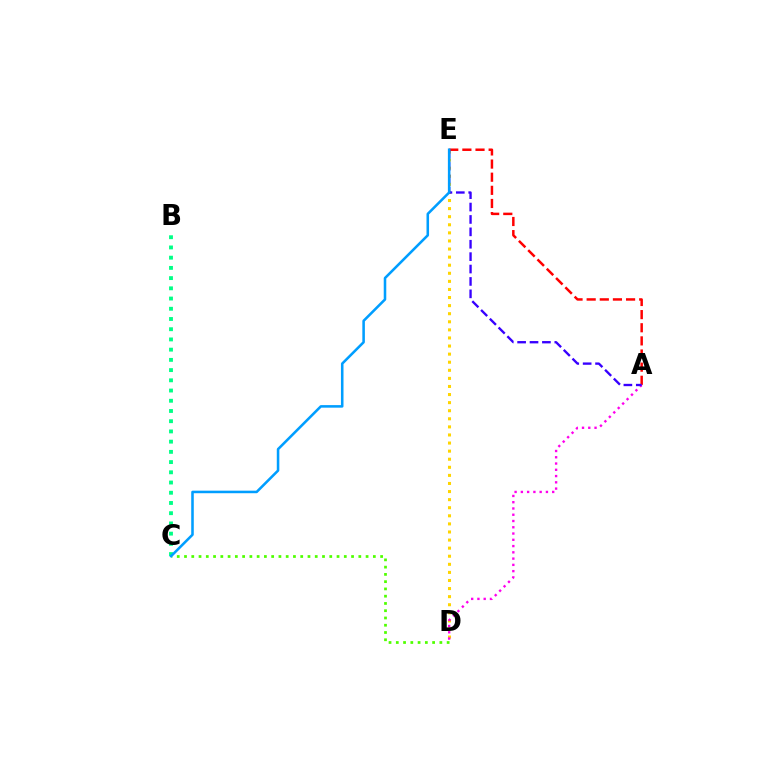{('B', 'C'): [{'color': '#00ff86', 'line_style': 'dotted', 'thickness': 2.78}], ('D', 'E'): [{'color': '#ffd500', 'line_style': 'dotted', 'thickness': 2.2}], ('A', 'E'): [{'color': '#ff0000', 'line_style': 'dashed', 'thickness': 1.78}, {'color': '#3700ff', 'line_style': 'dashed', 'thickness': 1.68}], ('A', 'D'): [{'color': '#ff00ed', 'line_style': 'dotted', 'thickness': 1.7}], ('C', 'D'): [{'color': '#4fff00', 'line_style': 'dotted', 'thickness': 1.97}], ('C', 'E'): [{'color': '#009eff', 'line_style': 'solid', 'thickness': 1.84}]}